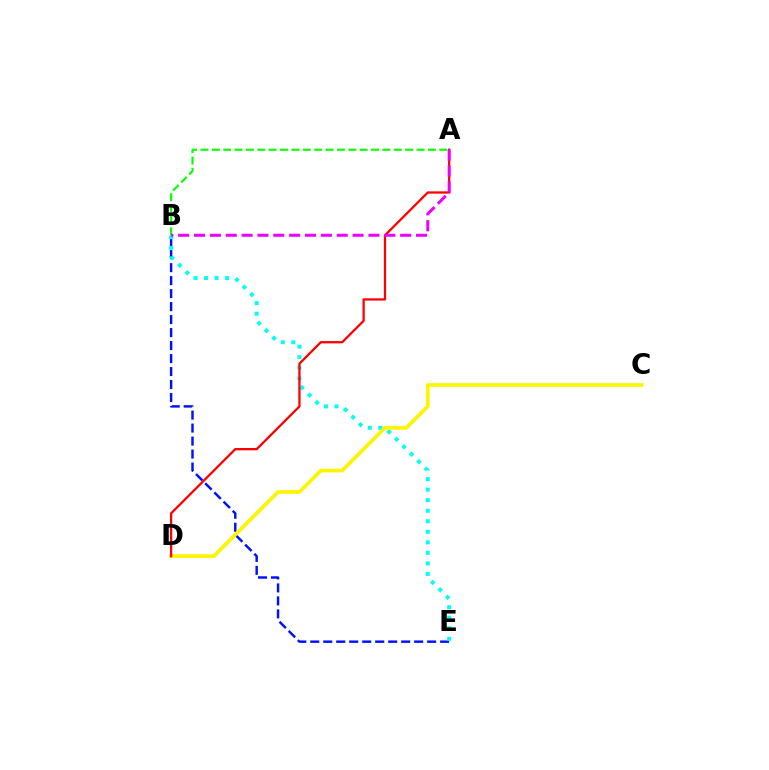{('B', 'E'): [{'color': '#0010ff', 'line_style': 'dashed', 'thickness': 1.76}, {'color': '#00fff6', 'line_style': 'dotted', 'thickness': 2.86}], ('C', 'D'): [{'color': '#fcf500', 'line_style': 'solid', 'thickness': 2.65}], ('A', 'D'): [{'color': '#ff0000', 'line_style': 'solid', 'thickness': 1.65}], ('A', 'B'): [{'color': '#08ff00', 'line_style': 'dashed', 'thickness': 1.55}, {'color': '#ee00ff', 'line_style': 'dashed', 'thickness': 2.15}]}